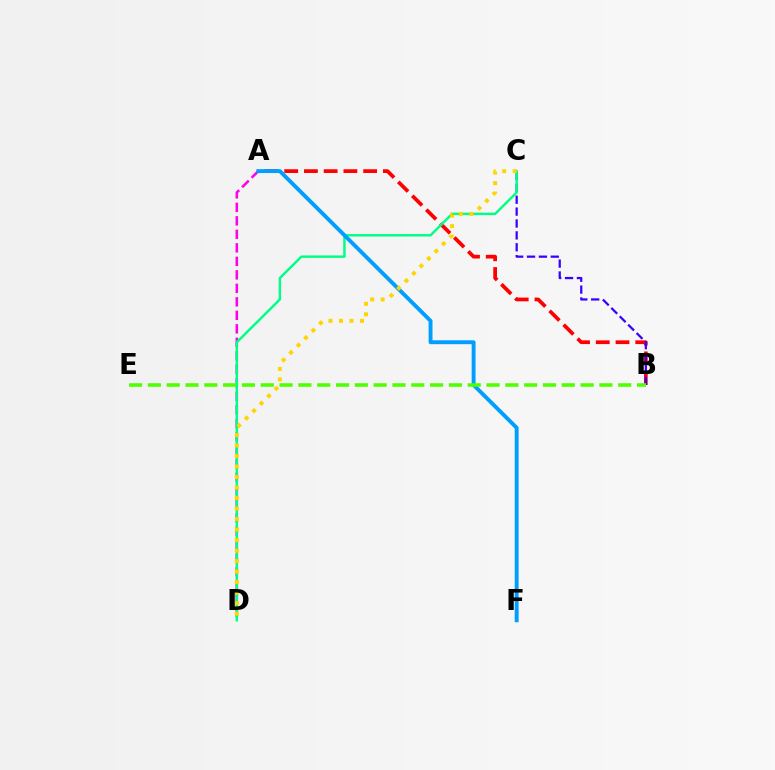{('A', 'B'): [{'color': '#ff0000', 'line_style': 'dashed', 'thickness': 2.68}], ('A', 'D'): [{'color': '#ff00ed', 'line_style': 'dashed', 'thickness': 1.83}], ('B', 'C'): [{'color': '#3700ff', 'line_style': 'dashed', 'thickness': 1.61}], ('C', 'D'): [{'color': '#00ff86', 'line_style': 'solid', 'thickness': 1.76}, {'color': '#ffd500', 'line_style': 'dotted', 'thickness': 2.85}], ('A', 'F'): [{'color': '#009eff', 'line_style': 'solid', 'thickness': 2.8}], ('B', 'E'): [{'color': '#4fff00', 'line_style': 'dashed', 'thickness': 2.56}]}